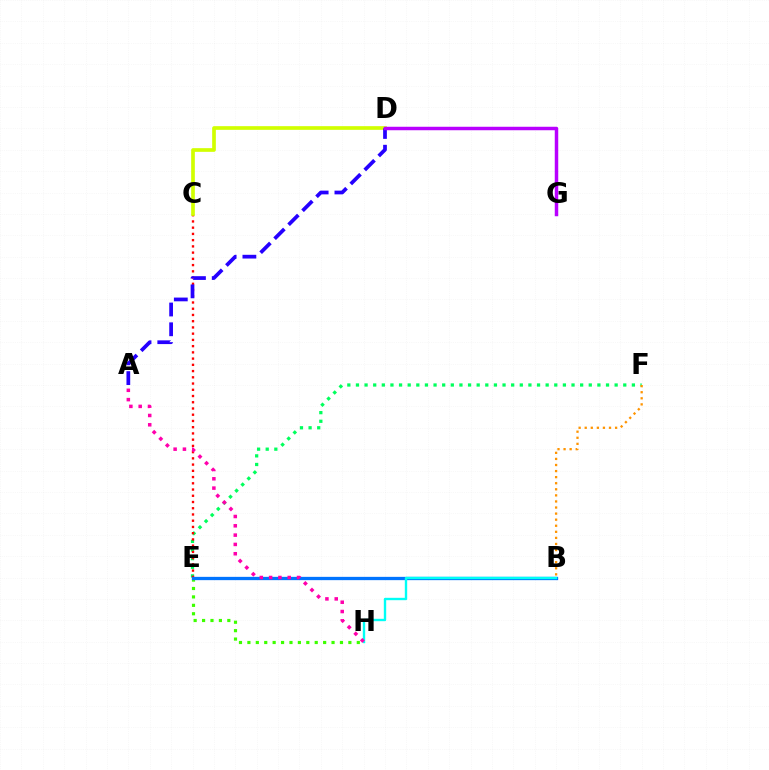{('E', 'F'): [{'color': '#00ff5c', 'line_style': 'dotted', 'thickness': 2.34}], ('C', 'E'): [{'color': '#ff0000', 'line_style': 'dotted', 'thickness': 1.69}], ('C', 'D'): [{'color': '#d1ff00', 'line_style': 'solid', 'thickness': 2.65}], ('E', 'H'): [{'color': '#3dff00', 'line_style': 'dotted', 'thickness': 2.29}], ('A', 'D'): [{'color': '#2500ff', 'line_style': 'dashed', 'thickness': 2.69}], ('B', 'E'): [{'color': '#0074ff', 'line_style': 'solid', 'thickness': 2.37}], ('B', 'H'): [{'color': '#00fff6', 'line_style': 'solid', 'thickness': 1.71}], ('A', 'H'): [{'color': '#ff00ac', 'line_style': 'dotted', 'thickness': 2.53}], ('D', 'G'): [{'color': '#b900ff', 'line_style': 'solid', 'thickness': 2.5}], ('B', 'F'): [{'color': '#ff9400', 'line_style': 'dotted', 'thickness': 1.65}]}